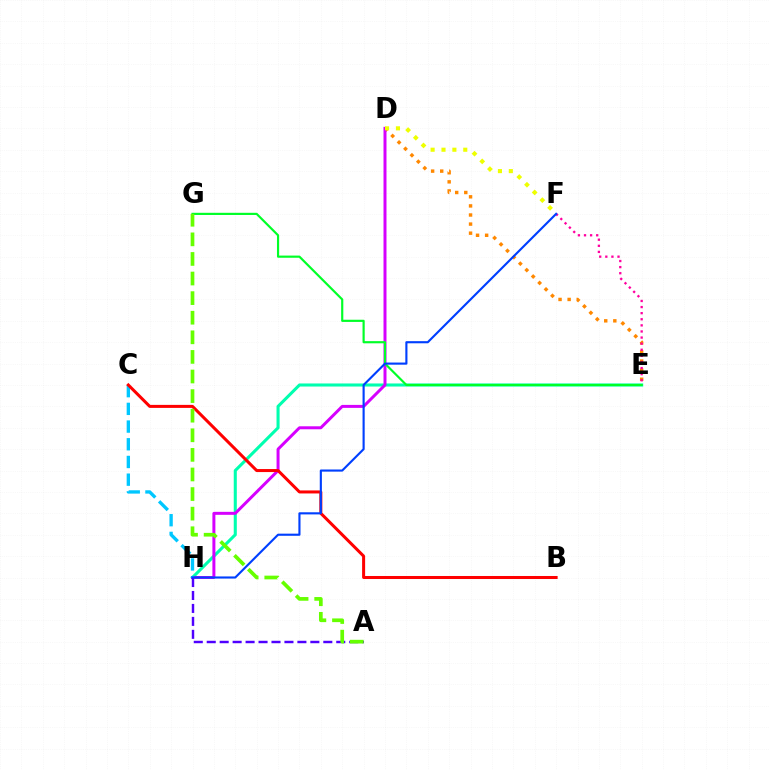{('E', 'H'): [{'color': '#00ffaf', 'line_style': 'solid', 'thickness': 2.21}], ('D', 'E'): [{'color': '#ff8800', 'line_style': 'dotted', 'thickness': 2.47}], ('D', 'H'): [{'color': '#d600ff', 'line_style': 'solid', 'thickness': 2.15}], ('E', 'G'): [{'color': '#00ff27', 'line_style': 'solid', 'thickness': 1.57}], ('E', 'F'): [{'color': '#ff00a0', 'line_style': 'dotted', 'thickness': 1.66}], ('C', 'H'): [{'color': '#00c7ff', 'line_style': 'dashed', 'thickness': 2.4}], ('D', 'F'): [{'color': '#eeff00', 'line_style': 'dotted', 'thickness': 2.96}], ('A', 'H'): [{'color': '#4f00ff', 'line_style': 'dashed', 'thickness': 1.76}], ('B', 'C'): [{'color': '#ff0000', 'line_style': 'solid', 'thickness': 2.17}], ('F', 'H'): [{'color': '#003fff', 'line_style': 'solid', 'thickness': 1.53}], ('A', 'G'): [{'color': '#66ff00', 'line_style': 'dashed', 'thickness': 2.66}]}